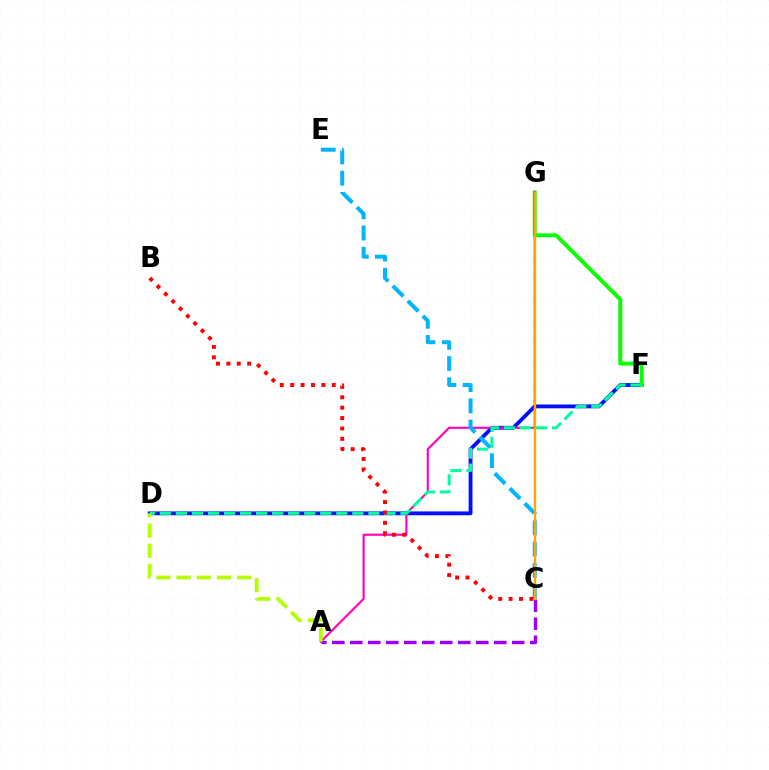{('A', 'C'): [{'color': '#9b00ff', 'line_style': 'dashed', 'thickness': 2.44}], ('D', 'F'): [{'color': '#0010ff', 'line_style': 'solid', 'thickness': 2.76}, {'color': '#00ff9d', 'line_style': 'dashed', 'thickness': 2.18}], ('F', 'G'): [{'color': '#08ff00', 'line_style': 'solid', 'thickness': 2.8}], ('A', 'G'): [{'color': '#ff00bd', 'line_style': 'solid', 'thickness': 1.53}], ('C', 'E'): [{'color': '#00b5ff', 'line_style': 'dashed', 'thickness': 2.88}], ('C', 'G'): [{'color': '#ffa500', 'line_style': 'solid', 'thickness': 1.68}], ('A', 'D'): [{'color': '#b3ff00', 'line_style': 'dashed', 'thickness': 2.75}], ('B', 'C'): [{'color': '#ff0000', 'line_style': 'dotted', 'thickness': 2.82}]}